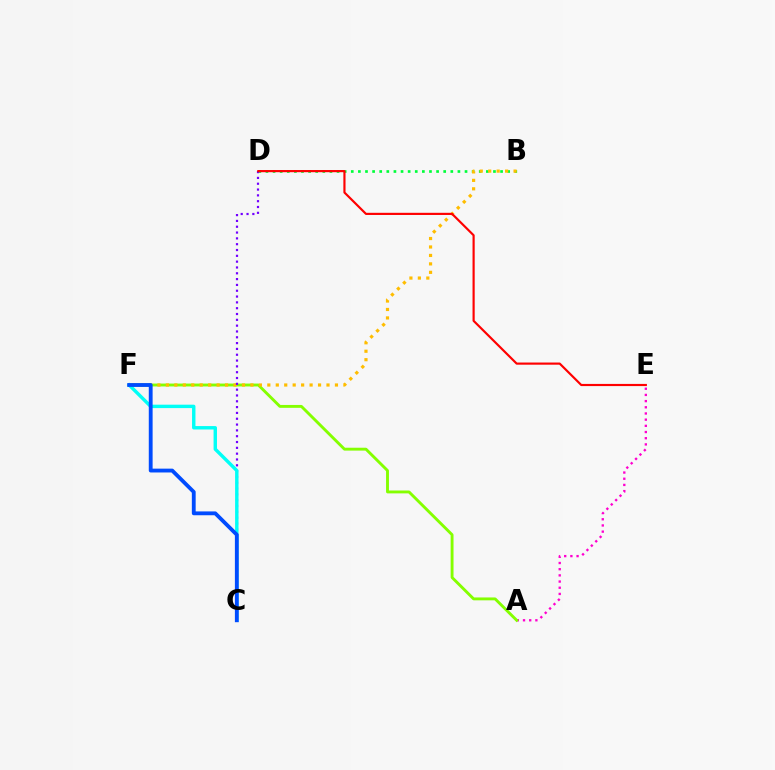{('A', 'E'): [{'color': '#ff00cf', 'line_style': 'dotted', 'thickness': 1.68}], ('B', 'D'): [{'color': '#00ff39', 'line_style': 'dotted', 'thickness': 1.93}], ('A', 'F'): [{'color': '#84ff00', 'line_style': 'solid', 'thickness': 2.07}], ('B', 'F'): [{'color': '#ffbd00', 'line_style': 'dotted', 'thickness': 2.3}], ('C', 'D'): [{'color': '#7200ff', 'line_style': 'dotted', 'thickness': 1.58}], ('C', 'F'): [{'color': '#00fff6', 'line_style': 'solid', 'thickness': 2.46}, {'color': '#004bff', 'line_style': 'solid', 'thickness': 2.76}], ('D', 'E'): [{'color': '#ff0000', 'line_style': 'solid', 'thickness': 1.56}]}